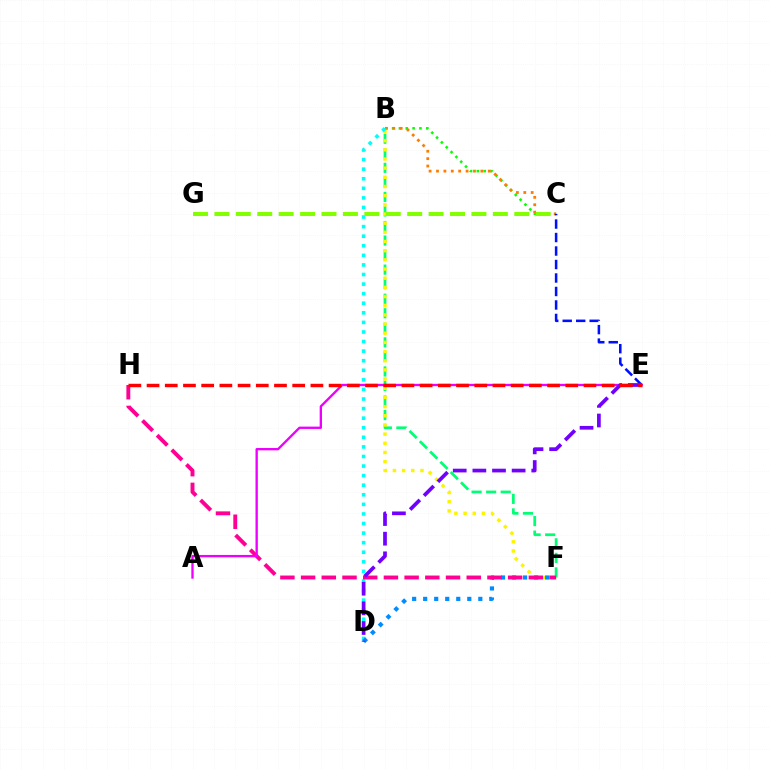{('B', 'C'): [{'color': '#08ff00', 'line_style': 'dotted', 'thickness': 1.86}, {'color': '#ff7c00', 'line_style': 'dotted', 'thickness': 2.01}], ('C', 'E'): [{'color': '#0010ff', 'line_style': 'dashed', 'thickness': 1.83}], ('B', 'F'): [{'color': '#00ff74', 'line_style': 'dashed', 'thickness': 1.98}, {'color': '#fcf500', 'line_style': 'dotted', 'thickness': 2.49}], ('B', 'D'): [{'color': '#00fff6', 'line_style': 'dotted', 'thickness': 2.6}], ('D', 'F'): [{'color': '#008cff', 'line_style': 'dotted', 'thickness': 3.0}], ('C', 'G'): [{'color': '#84ff00', 'line_style': 'dashed', 'thickness': 2.91}], ('F', 'H'): [{'color': '#ff0094', 'line_style': 'dashed', 'thickness': 2.81}], ('A', 'E'): [{'color': '#ee00ff', 'line_style': 'solid', 'thickness': 1.68}], ('D', 'E'): [{'color': '#7200ff', 'line_style': 'dashed', 'thickness': 2.67}], ('E', 'H'): [{'color': '#ff0000', 'line_style': 'dashed', 'thickness': 2.47}]}